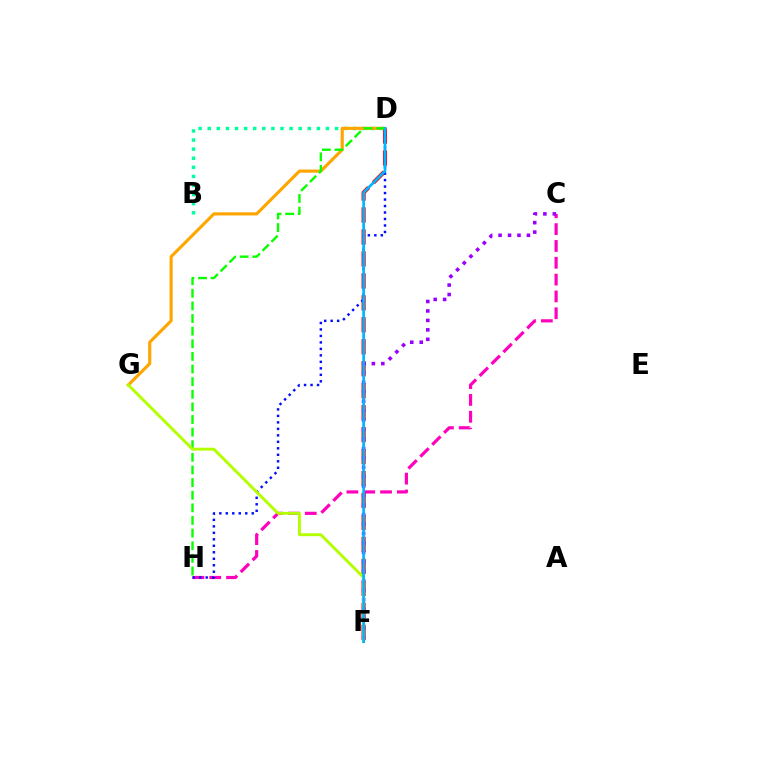{('B', 'D'): [{'color': '#00ff9d', 'line_style': 'dotted', 'thickness': 2.47}], ('C', 'H'): [{'color': '#ff00bd', 'line_style': 'dashed', 'thickness': 2.29}], ('D', 'F'): [{'color': '#ff0000', 'line_style': 'dashed', 'thickness': 2.98}, {'color': '#00b5ff', 'line_style': 'solid', 'thickness': 1.93}], ('C', 'F'): [{'color': '#9b00ff', 'line_style': 'dotted', 'thickness': 2.57}], ('D', 'G'): [{'color': '#ffa500', 'line_style': 'solid', 'thickness': 2.25}], ('D', 'H'): [{'color': '#0010ff', 'line_style': 'dotted', 'thickness': 1.76}, {'color': '#08ff00', 'line_style': 'dashed', 'thickness': 1.71}], ('F', 'G'): [{'color': '#b3ff00', 'line_style': 'solid', 'thickness': 2.09}]}